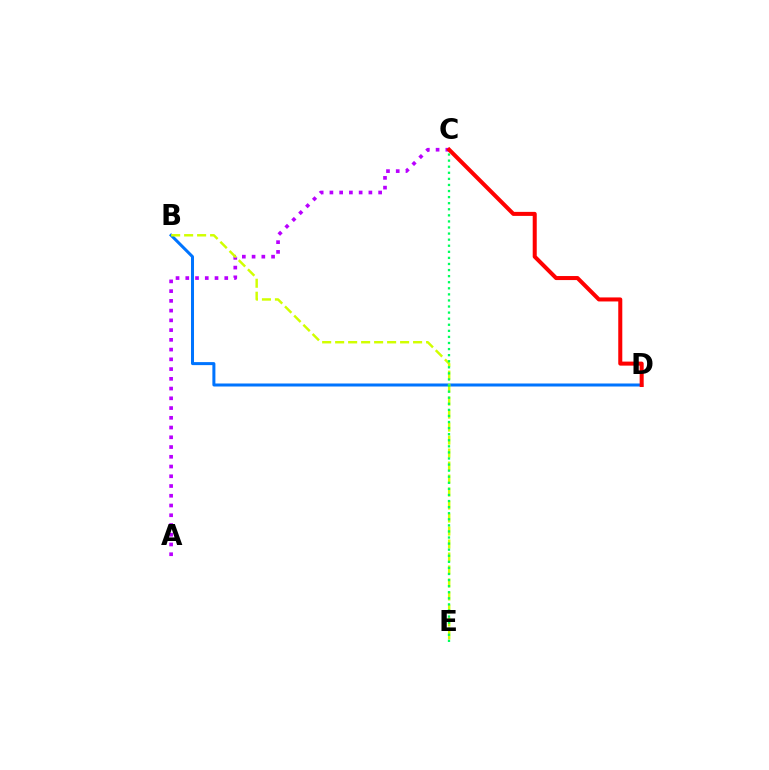{('B', 'D'): [{'color': '#0074ff', 'line_style': 'solid', 'thickness': 2.17}], ('A', 'C'): [{'color': '#b900ff', 'line_style': 'dotted', 'thickness': 2.65}], ('C', 'D'): [{'color': '#ff0000', 'line_style': 'solid', 'thickness': 2.9}], ('B', 'E'): [{'color': '#d1ff00', 'line_style': 'dashed', 'thickness': 1.76}], ('C', 'E'): [{'color': '#00ff5c', 'line_style': 'dotted', 'thickness': 1.65}]}